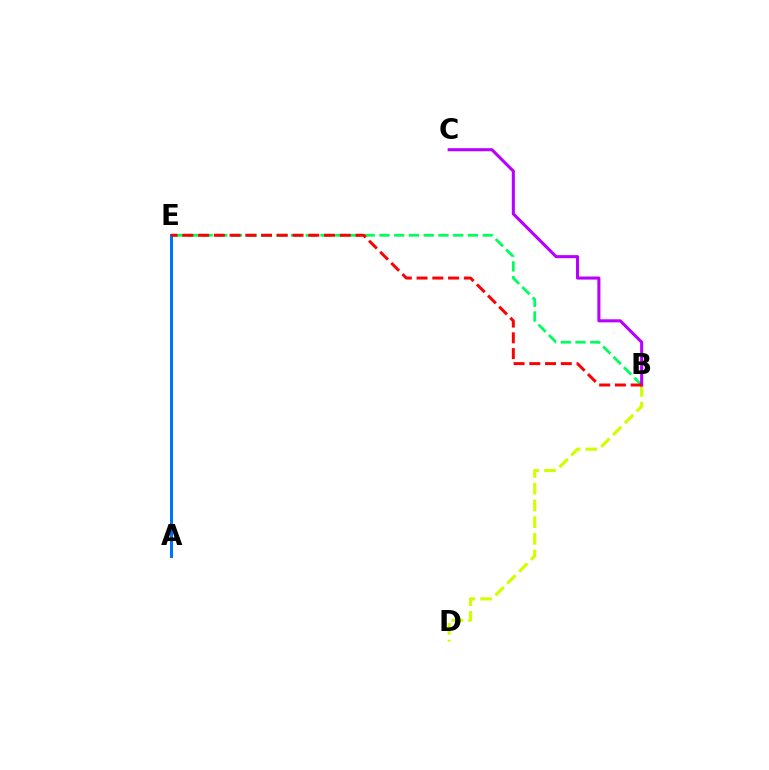{('B', 'E'): [{'color': '#00ff5c', 'line_style': 'dashed', 'thickness': 2.0}, {'color': '#ff0000', 'line_style': 'dashed', 'thickness': 2.14}], ('B', 'D'): [{'color': '#d1ff00', 'line_style': 'dashed', 'thickness': 2.27}], ('A', 'E'): [{'color': '#0074ff', 'line_style': 'solid', 'thickness': 2.16}], ('B', 'C'): [{'color': '#b900ff', 'line_style': 'solid', 'thickness': 2.21}]}